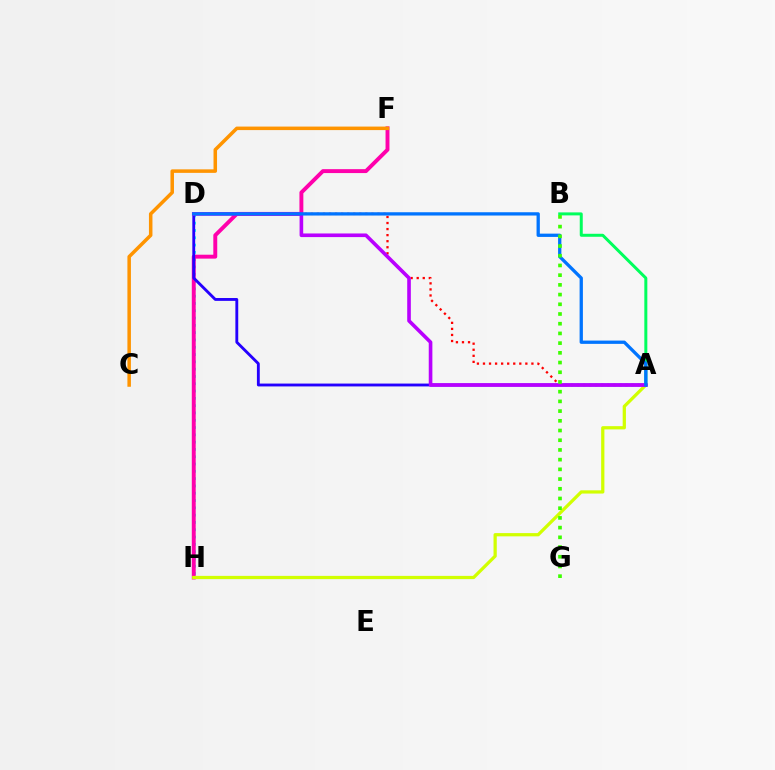{('A', 'B'): [{'color': '#00ff5c', 'line_style': 'solid', 'thickness': 2.16}], ('D', 'H'): [{'color': '#00fff6', 'line_style': 'dotted', 'thickness': 1.98}], ('A', 'D'): [{'color': '#ff0000', 'line_style': 'dotted', 'thickness': 1.65}, {'color': '#2500ff', 'line_style': 'solid', 'thickness': 2.06}, {'color': '#b900ff', 'line_style': 'solid', 'thickness': 2.61}, {'color': '#0074ff', 'line_style': 'solid', 'thickness': 2.37}], ('F', 'H'): [{'color': '#ff00ac', 'line_style': 'solid', 'thickness': 2.82}], ('A', 'H'): [{'color': '#d1ff00', 'line_style': 'solid', 'thickness': 2.33}], ('C', 'F'): [{'color': '#ff9400', 'line_style': 'solid', 'thickness': 2.53}], ('B', 'G'): [{'color': '#3dff00', 'line_style': 'dotted', 'thickness': 2.64}]}